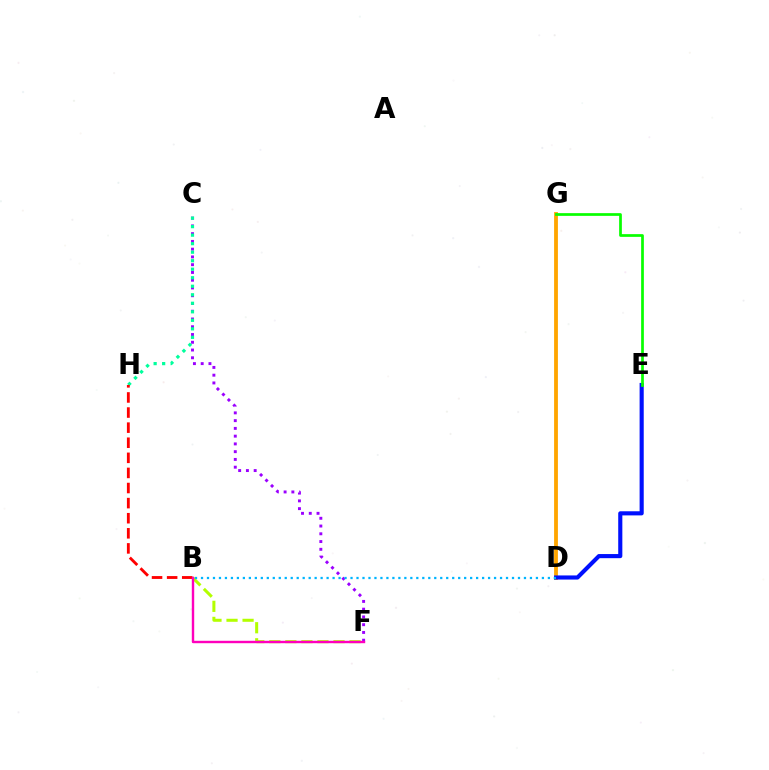{('C', 'F'): [{'color': '#9b00ff', 'line_style': 'dotted', 'thickness': 2.11}], ('B', 'F'): [{'color': '#b3ff00', 'line_style': 'dashed', 'thickness': 2.18}, {'color': '#ff00bd', 'line_style': 'solid', 'thickness': 1.73}], ('C', 'H'): [{'color': '#00ff9d', 'line_style': 'dotted', 'thickness': 2.31}], ('D', 'G'): [{'color': '#ffa500', 'line_style': 'solid', 'thickness': 2.75}], ('B', 'H'): [{'color': '#ff0000', 'line_style': 'dashed', 'thickness': 2.05}], ('D', 'E'): [{'color': '#0010ff', 'line_style': 'solid', 'thickness': 2.97}], ('B', 'D'): [{'color': '#00b5ff', 'line_style': 'dotted', 'thickness': 1.62}], ('E', 'G'): [{'color': '#08ff00', 'line_style': 'solid', 'thickness': 1.96}]}